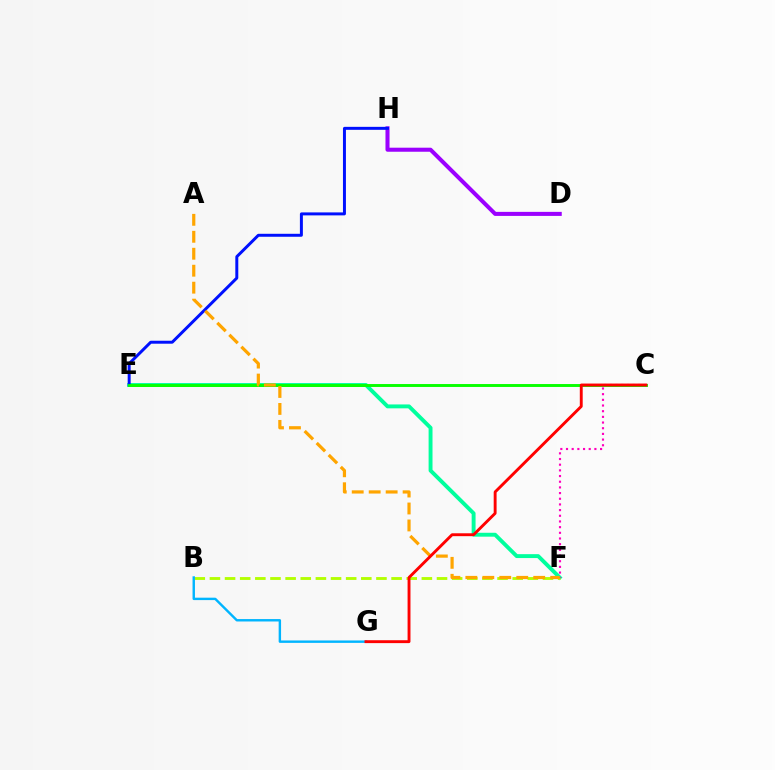{('D', 'H'): [{'color': '#9b00ff', 'line_style': 'solid', 'thickness': 2.91}], ('E', 'F'): [{'color': '#00ff9d', 'line_style': 'solid', 'thickness': 2.81}], ('B', 'F'): [{'color': '#b3ff00', 'line_style': 'dashed', 'thickness': 2.06}], ('C', 'F'): [{'color': '#ff00bd', 'line_style': 'dotted', 'thickness': 1.54}], ('E', 'H'): [{'color': '#0010ff', 'line_style': 'solid', 'thickness': 2.14}], ('B', 'G'): [{'color': '#00b5ff', 'line_style': 'solid', 'thickness': 1.74}], ('C', 'E'): [{'color': '#08ff00', 'line_style': 'solid', 'thickness': 2.1}], ('A', 'F'): [{'color': '#ffa500', 'line_style': 'dashed', 'thickness': 2.3}], ('C', 'G'): [{'color': '#ff0000', 'line_style': 'solid', 'thickness': 2.08}]}